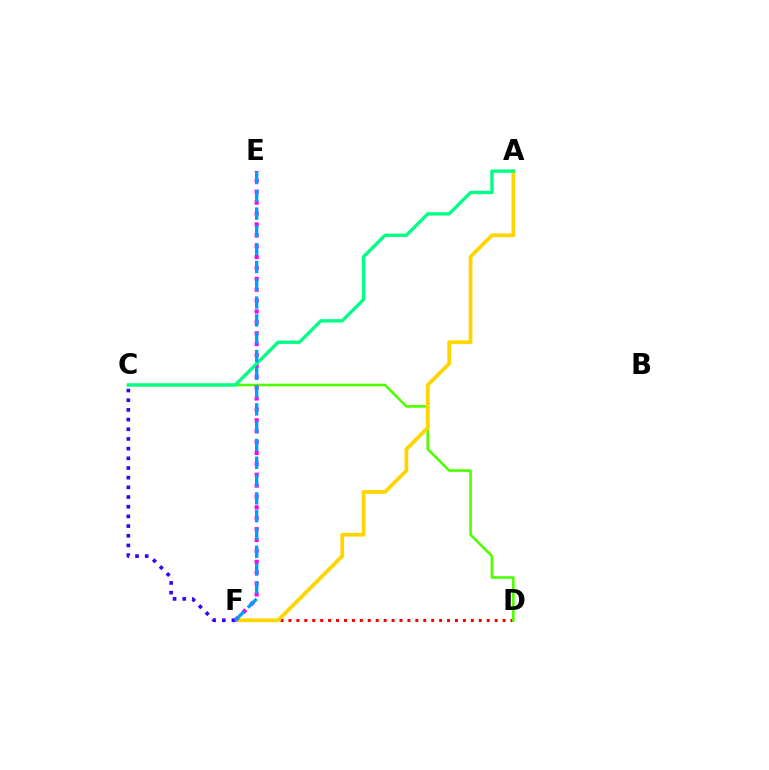{('D', 'F'): [{'color': '#ff0000', 'line_style': 'dotted', 'thickness': 2.15}], ('C', 'D'): [{'color': '#4fff00', 'line_style': 'solid', 'thickness': 1.88}], ('A', 'F'): [{'color': '#ffd500', 'line_style': 'solid', 'thickness': 2.71}], ('E', 'F'): [{'color': '#ff00ed', 'line_style': 'dotted', 'thickness': 2.96}, {'color': '#009eff', 'line_style': 'dashed', 'thickness': 2.42}], ('A', 'C'): [{'color': '#00ff86', 'line_style': 'solid', 'thickness': 2.41}], ('C', 'F'): [{'color': '#3700ff', 'line_style': 'dotted', 'thickness': 2.63}]}